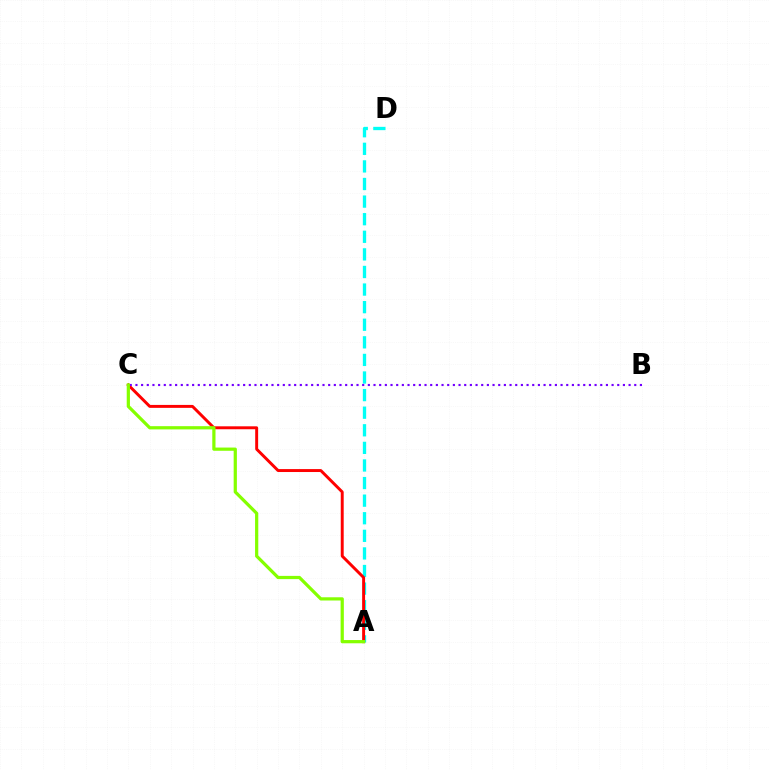{('A', 'D'): [{'color': '#00fff6', 'line_style': 'dashed', 'thickness': 2.39}], ('A', 'C'): [{'color': '#ff0000', 'line_style': 'solid', 'thickness': 2.12}, {'color': '#84ff00', 'line_style': 'solid', 'thickness': 2.32}], ('B', 'C'): [{'color': '#7200ff', 'line_style': 'dotted', 'thickness': 1.54}]}